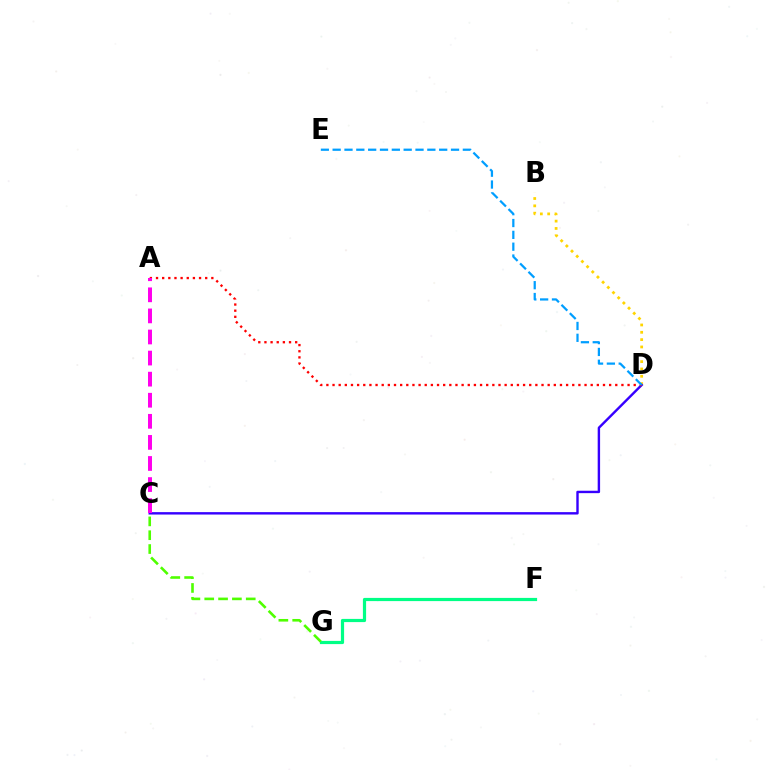{('F', 'G'): [{'color': '#00ff86', 'line_style': 'solid', 'thickness': 2.3}], ('B', 'D'): [{'color': '#ffd500', 'line_style': 'dotted', 'thickness': 1.99}], ('C', 'D'): [{'color': '#3700ff', 'line_style': 'solid', 'thickness': 1.73}], ('A', 'D'): [{'color': '#ff0000', 'line_style': 'dotted', 'thickness': 1.67}], ('A', 'C'): [{'color': '#ff00ed', 'line_style': 'dashed', 'thickness': 2.86}], ('C', 'G'): [{'color': '#4fff00', 'line_style': 'dashed', 'thickness': 1.88}], ('D', 'E'): [{'color': '#009eff', 'line_style': 'dashed', 'thickness': 1.61}]}